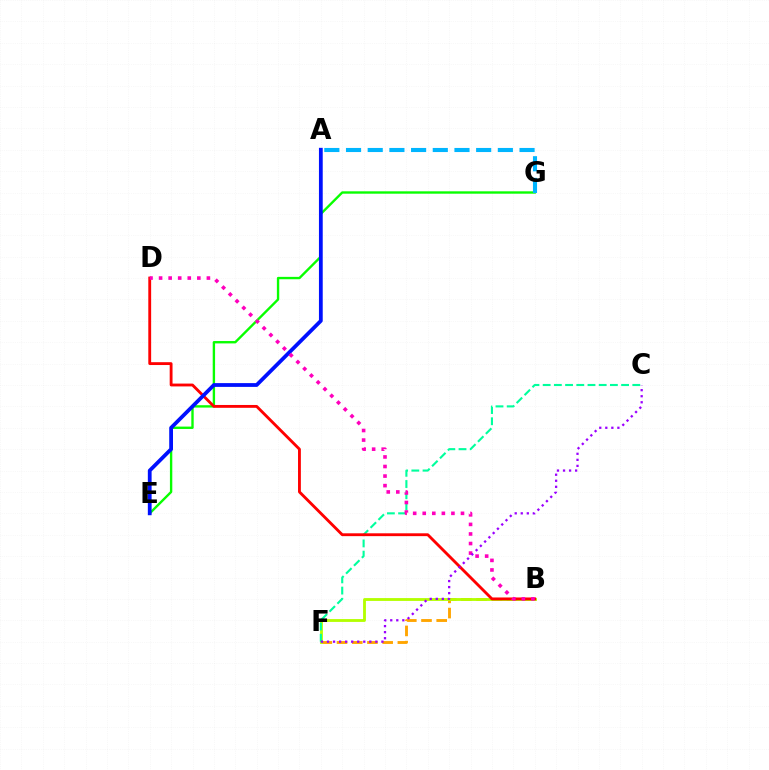{('B', 'F'): [{'color': '#ffa500', 'line_style': 'dashed', 'thickness': 2.07}, {'color': '#b3ff00', 'line_style': 'solid', 'thickness': 2.04}], ('C', 'F'): [{'color': '#00ff9d', 'line_style': 'dashed', 'thickness': 1.52}, {'color': '#9b00ff', 'line_style': 'dotted', 'thickness': 1.64}], ('E', 'G'): [{'color': '#08ff00', 'line_style': 'solid', 'thickness': 1.71}], ('B', 'D'): [{'color': '#ff0000', 'line_style': 'solid', 'thickness': 2.05}, {'color': '#ff00bd', 'line_style': 'dotted', 'thickness': 2.6}], ('A', 'E'): [{'color': '#0010ff', 'line_style': 'solid', 'thickness': 2.72}], ('A', 'G'): [{'color': '#00b5ff', 'line_style': 'dashed', 'thickness': 2.95}]}